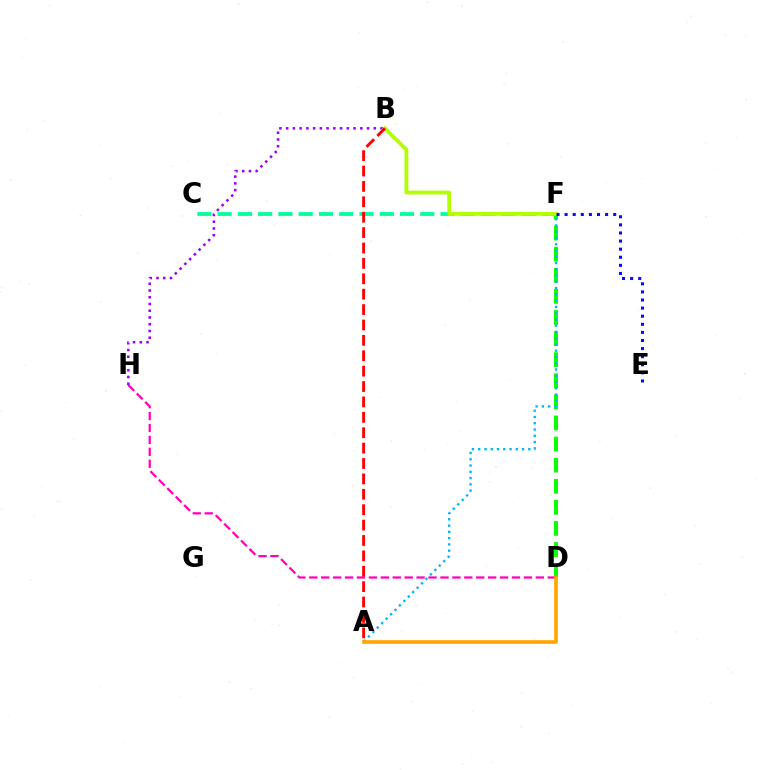{('D', 'F'): [{'color': '#08ff00', 'line_style': 'dashed', 'thickness': 2.87}], ('C', 'F'): [{'color': '#00ff9d', 'line_style': 'dashed', 'thickness': 2.75}], ('D', 'H'): [{'color': '#ff00bd', 'line_style': 'dashed', 'thickness': 1.62}], ('B', 'H'): [{'color': '#9b00ff', 'line_style': 'dotted', 'thickness': 1.83}], ('A', 'F'): [{'color': '#00b5ff', 'line_style': 'dotted', 'thickness': 1.7}], ('B', 'F'): [{'color': '#b3ff00', 'line_style': 'solid', 'thickness': 2.73}], ('E', 'F'): [{'color': '#0010ff', 'line_style': 'dotted', 'thickness': 2.2}], ('A', 'B'): [{'color': '#ff0000', 'line_style': 'dashed', 'thickness': 2.09}], ('A', 'D'): [{'color': '#ffa500', 'line_style': 'solid', 'thickness': 2.64}]}